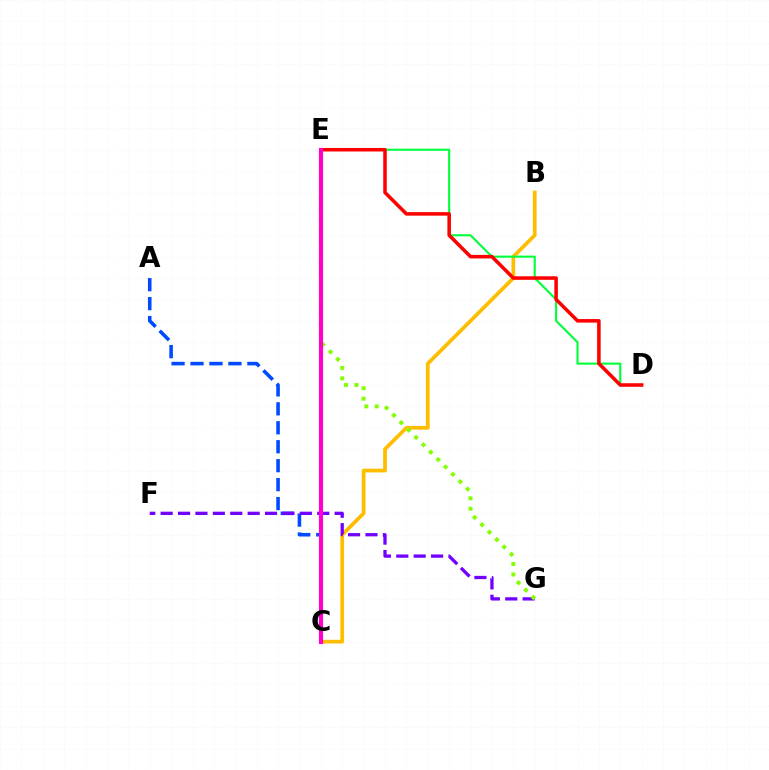{('A', 'C'): [{'color': '#004bff', 'line_style': 'dashed', 'thickness': 2.57}], ('B', 'C'): [{'color': '#ffbd00', 'line_style': 'solid', 'thickness': 2.69}], ('F', 'G'): [{'color': '#7200ff', 'line_style': 'dashed', 'thickness': 2.36}], ('C', 'E'): [{'color': '#00fff6', 'line_style': 'dotted', 'thickness': 1.76}, {'color': '#ff00cf', 'line_style': 'solid', 'thickness': 2.97}], ('D', 'E'): [{'color': '#00ff39', 'line_style': 'solid', 'thickness': 1.51}, {'color': '#ff0000', 'line_style': 'solid', 'thickness': 2.54}], ('E', 'G'): [{'color': '#84ff00', 'line_style': 'dotted', 'thickness': 2.83}]}